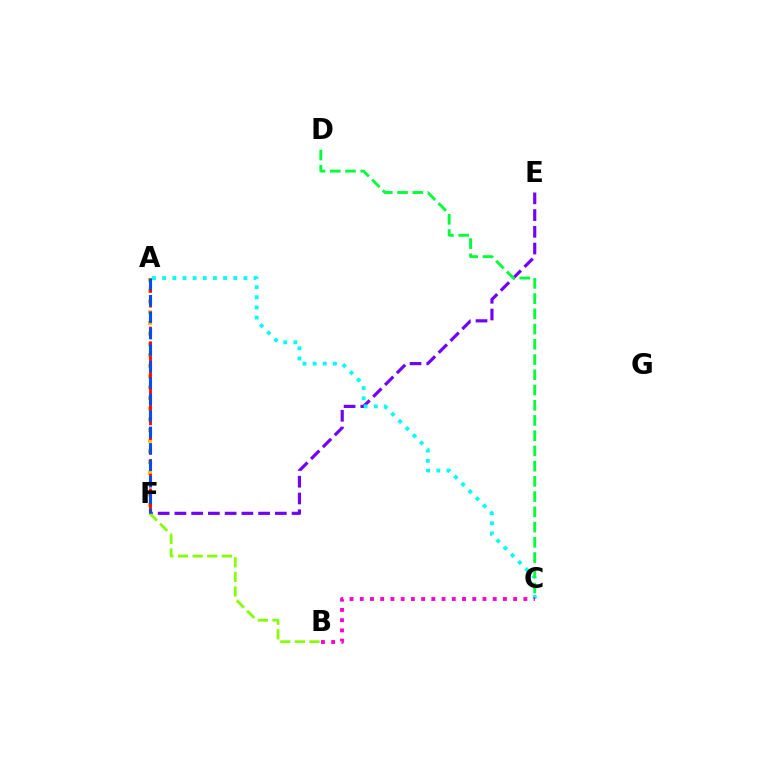{('E', 'F'): [{'color': '#7200ff', 'line_style': 'dashed', 'thickness': 2.27}], ('B', 'F'): [{'color': '#84ff00', 'line_style': 'dashed', 'thickness': 1.98}], ('A', 'C'): [{'color': '#00fff6', 'line_style': 'dotted', 'thickness': 2.76}], ('A', 'F'): [{'color': '#ffbd00', 'line_style': 'dotted', 'thickness': 2.91}, {'color': '#ff0000', 'line_style': 'dashed', 'thickness': 2.0}, {'color': '#004bff', 'line_style': 'dashed', 'thickness': 2.24}], ('C', 'D'): [{'color': '#00ff39', 'line_style': 'dashed', 'thickness': 2.07}], ('B', 'C'): [{'color': '#ff00cf', 'line_style': 'dotted', 'thickness': 2.78}]}